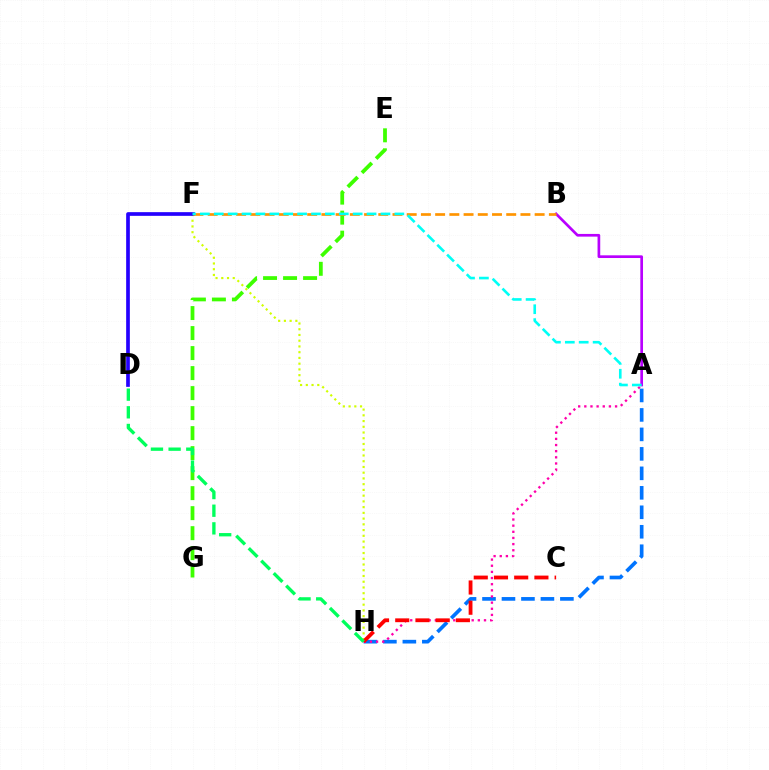{('F', 'H'): [{'color': '#d1ff00', 'line_style': 'dotted', 'thickness': 1.56}], ('A', 'H'): [{'color': '#0074ff', 'line_style': 'dashed', 'thickness': 2.65}, {'color': '#ff00ac', 'line_style': 'dotted', 'thickness': 1.67}], ('E', 'G'): [{'color': '#3dff00', 'line_style': 'dashed', 'thickness': 2.72}], ('D', 'F'): [{'color': '#2500ff', 'line_style': 'solid', 'thickness': 2.65}], ('C', 'H'): [{'color': '#ff0000', 'line_style': 'dashed', 'thickness': 2.75}], ('A', 'B'): [{'color': '#b900ff', 'line_style': 'solid', 'thickness': 1.94}], ('D', 'H'): [{'color': '#00ff5c', 'line_style': 'dashed', 'thickness': 2.4}], ('B', 'F'): [{'color': '#ff9400', 'line_style': 'dashed', 'thickness': 1.93}], ('A', 'F'): [{'color': '#00fff6', 'line_style': 'dashed', 'thickness': 1.89}]}